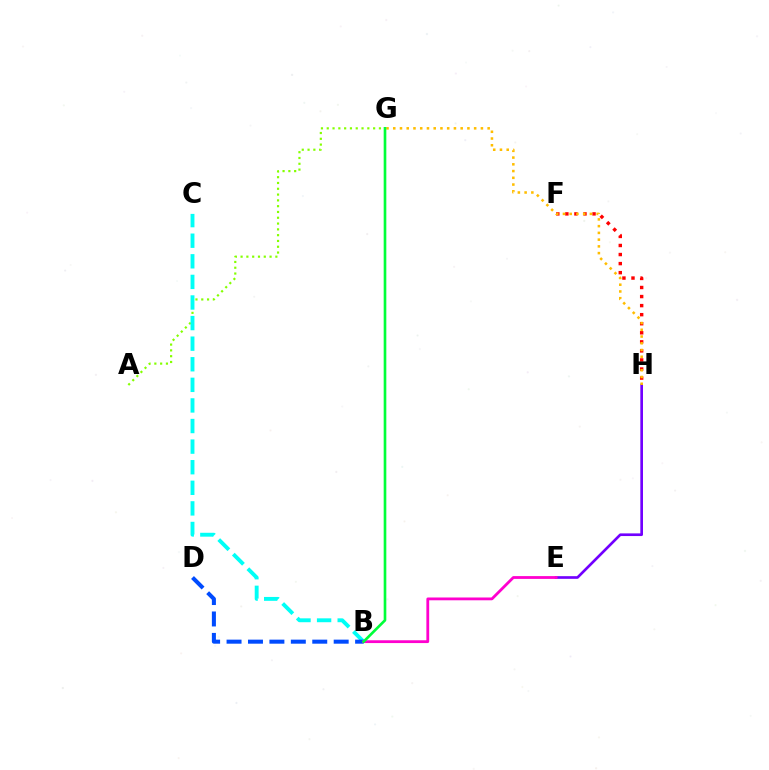{('F', 'H'): [{'color': '#ff0000', 'line_style': 'dotted', 'thickness': 2.46}], ('A', 'G'): [{'color': '#84ff00', 'line_style': 'dotted', 'thickness': 1.58}], ('B', 'C'): [{'color': '#00fff6', 'line_style': 'dashed', 'thickness': 2.8}], ('B', 'D'): [{'color': '#004bff', 'line_style': 'dashed', 'thickness': 2.91}], ('E', 'H'): [{'color': '#7200ff', 'line_style': 'solid', 'thickness': 1.92}], ('G', 'H'): [{'color': '#ffbd00', 'line_style': 'dotted', 'thickness': 1.83}], ('B', 'E'): [{'color': '#ff00cf', 'line_style': 'solid', 'thickness': 2.02}], ('B', 'G'): [{'color': '#00ff39', 'line_style': 'solid', 'thickness': 1.91}]}